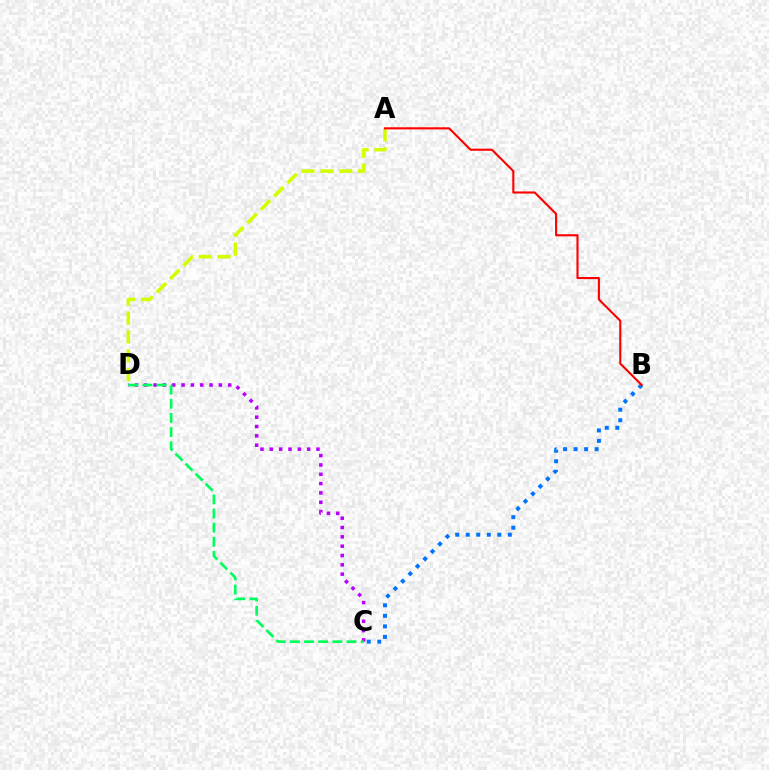{('B', 'C'): [{'color': '#0074ff', 'line_style': 'dotted', 'thickness': 2.86}], ('C', 'D'): [{'color': '#b900ff', 'line_style': 'dotted', 'thickness': 2.53}, {'color': '#00ff5c', 'line_style': 'dashed', 'thickness': 1.92}], ('A', 'D'): [{'color': '#d1ff00', 'line_style': 'dashed', 'thickness': 2.56}], ('A', 'B'): [{'color': '#ff0000', 'line_style': 'solid', 'thickness': 1.52}]}